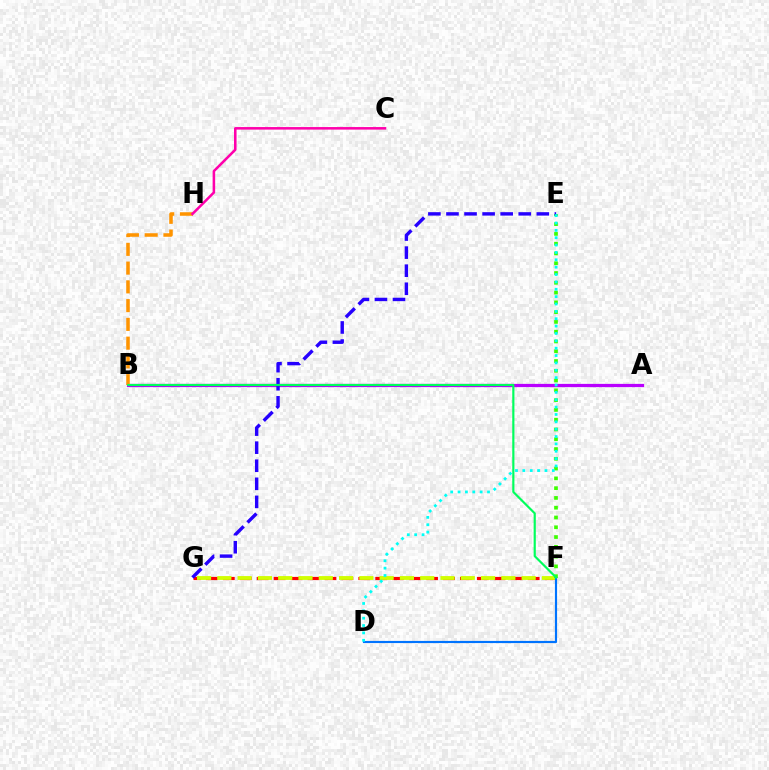{('A', 'B'): [{'color': '#b900ff', 'line_style': 'solid', 'thickness': 2.33}], ('F', 'G'): [{'color': '#ff0000', 'line_style': 'dashed', 'thickness': 2.3}, {'color': '#d1ff00', 'line_style': 'dashed', 'thickness': 2.76}], ('E', 'F'): [{'color': '#3dff00', 'line_style': 'dotted', 'thickness': 2.66}], ('E', 'G'): [{'color': '#2500ff', 'line_style': 'dashed', 'thickness': 2.45}], ('D', 'F'): [{'color': '#0074ff', 'line_style': 'solid', 'thickness': 1.55}], ('D', 'E'): [{'color': '#00fff6', 'line_style': 'dotted', 'thickness': 2.0}], ('B', 'H'): [{'color': '#ff9400', 'line_style': 'dashed', 'thickness': 2.55}], ('B', 'F'): [{'color': '#00ff5c', 'line_style': 'solid', 'thickness': 1.56}], ('C', 'H'): [{'color': '#ff00ac', 'line_style': 'solid', 'thickness': 1.83}]}